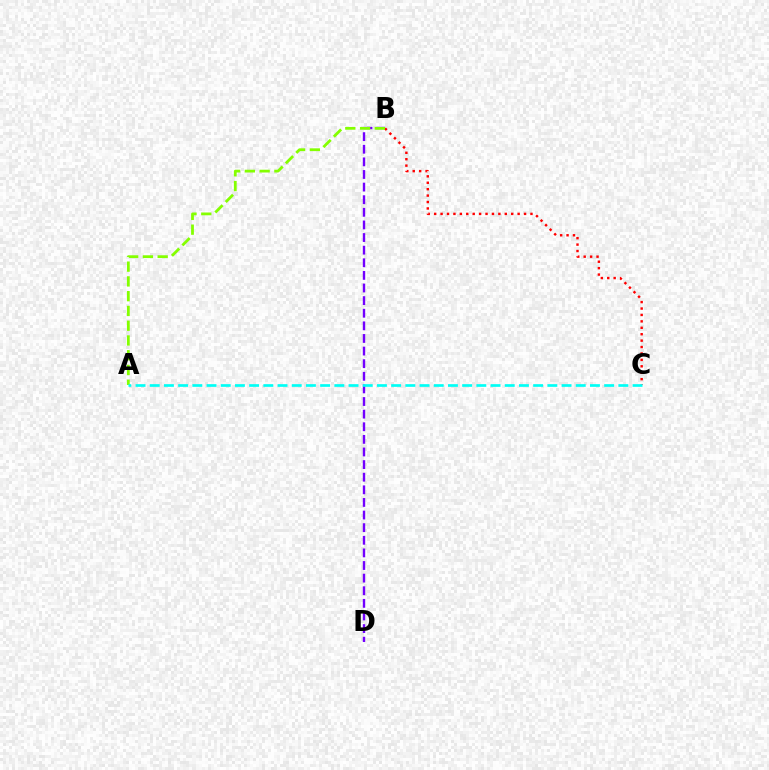{('B', 'D'): [{'color': '#7200ff', 'line_style': 'dashed', 'thickness': 1.71}], ('B', 'C'): [{'color': '#ff0000', 'line_style': 'dotted', 'thickness': 1.74}], ('A', 'B'): [{'color': '#84ff00', 'line_style': 'dashed', 'thickness': 2.01}], ('A', 'C'): [{'color': '#00fff6', 'line_style': 'dashed', 'thickness': 1.93}]}